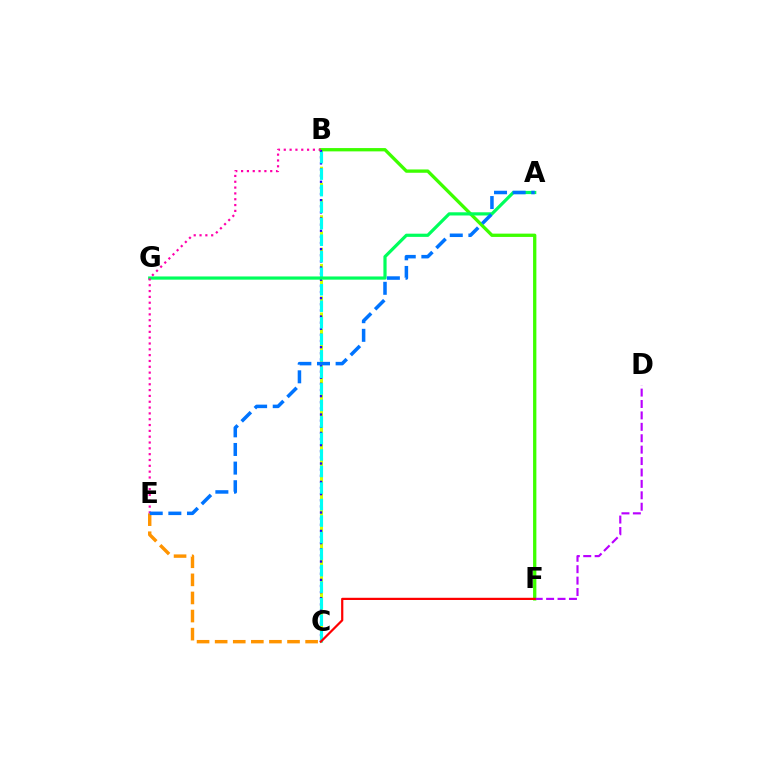{('B', 'C'): [{'color': '#d1ff00', 'line_style': 'dashed', 'thickness': 2.2}, {'color': '#2500ff', 'line_style': 'dotted', 'thickness': 1.66}, {'color': '#00fff6', 'line_style': 'dashed', 'thickness': 2.24}], ('B', 'F'): [{'color': '#3dff00', 'line_style': 'solid', 'thickness': 2.38}], ('C', 'E'): [{'color': '#ff9400', 'line_style': 'dashed', 'thickness': 2.46}], ('D', 'F'): [{'color': '#b900ff', 'line_style': 'dashed', 'thickness': 1.55}], ('A', 'G'): [{'color': '#00ff5c', 'line_style': 'solid', 'thickness': 2.3}], ('C', 'F'): [{'color': '#ff0000', 'line_style': 'solid', 'thickness': 1.59}], ('B', 'E'): [{'color': '#ff00ac', 'line_style': 'dotted', 'thickness': 1.58}], ('A', 'E'): [{'color': '#0074ff', 'line_style': 'dashed', 'thickness': 2.53}]}